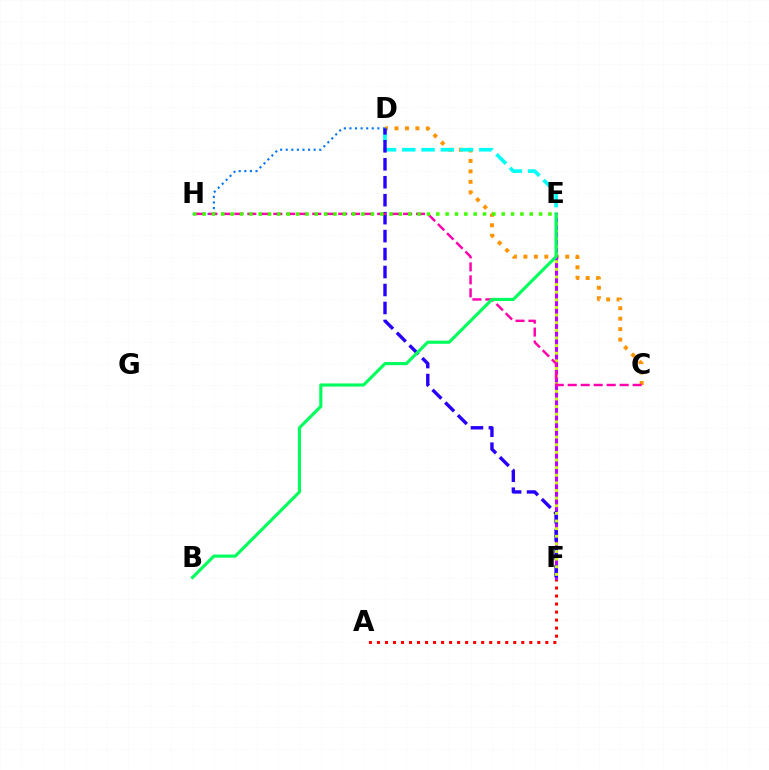{('A', 'F'): [{'color': '#ff0000', 'line_style': 'dotted', 'thickness': 2.18}], ('C', 'D'): [{'color': '#ff9400', 'line_style': 'dotted', 'thickness': 2.84}], ('D', 'H'): [{'color': '#0074ff', 'line_style': 'dotted', 'thickness': 1.52}], ('D', 'E'): [{'color': '#00fff6', 'line_style': 'dashed', 'thickness': 2.61}], ('E', 'F'): [{'color': '#b900ff', 'line_style': 'solid', 'thickness': 2.23}, {'color': '#d1ff00', 'line_style': 'dotted', 'thickness': 2.07}], ('D', 'F'): [{'color': '#2500ff', 'line_style': 'dashed', 'thickness': 2.44}], ('C', 'H'): [{'color': '#ff00ac', 'line_style': 'dashed', 'thickness': 1.76}], ('B', 'E'): [{'color': '#00ff5c', 'line_style': 'solid', 'thickness': 2.25}], ('E', 'H'): [{'color': '#3dff00', 'line_style': 'dotted', 'thickness': 2.54}]}